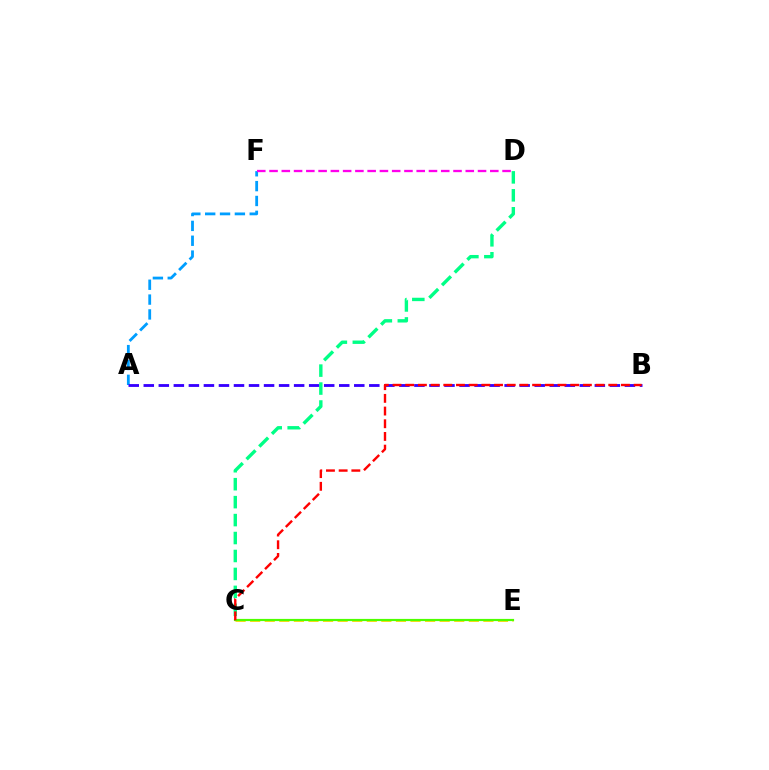{('C', 'E'): [{'color': '#ffd500', 'line_style': 'dashed', 'thickness': 1.98}, {'color': '#4fff00', 'line_style': 'solid', 'thickness': 1.58}], ('A', 'F'): [{'color': '#009eff', 'line_style': 'dashed', 'thickness': 2.02}], ('A', 'B'): [{'color': '#3700ff', 'line_style': 'dashed', 'thickness': 2.04}], ('C', 'D'): [{'color': '#00ff86', 'line_style': 'dashed', 'thickness': 2.44}], ('D', 'F'): [{'color': '#ff00ed', 'line_style': 'dashed', 'thickness': 1.67}], ('B', 'C'): [{'color': '#ff0000', 'line_style': 'dashed', 'thickness': 1.72}]}